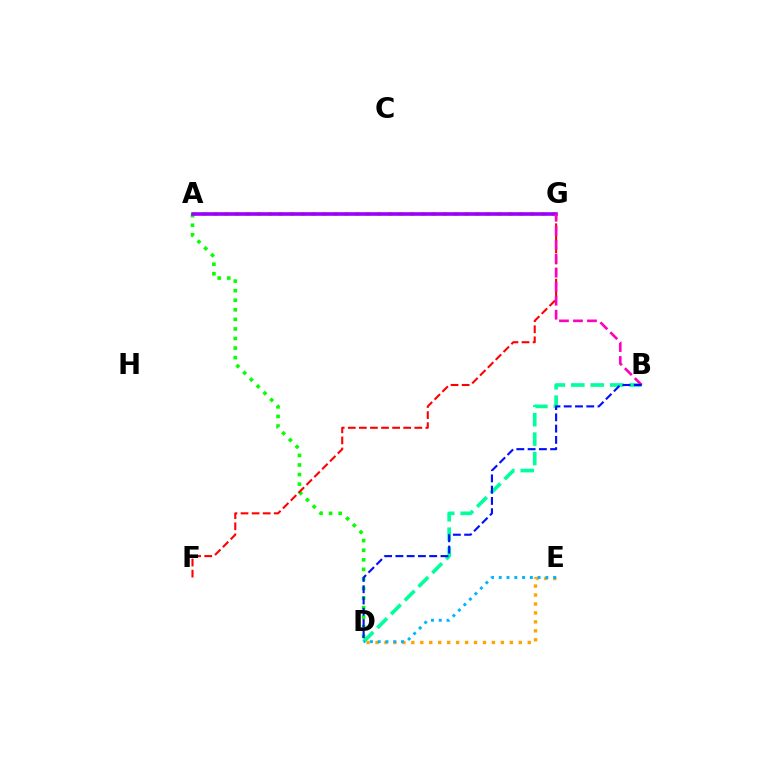{('B', 'D'): [{'color': '#00ff9d', 'line_style': 'dashed', 'thickness': 2.64}, {'color': '#0010ff', 'line_style': 'dashed', 'thickness': 1.53}], ('A', 'G'): [{'color': '#b3ff00', 'line_style': 'dotted', 'thickness': 2.97}, {'color': '#9b00ff', 'line_style': 'solid', 'thickness': 2.59}], ('A', 'D'): [{'color': '#08ff00', 'line_style': 'dotted', 'thickness': 2.6}], ('D', 'E'): [{'color': '#ffa500', 'line_style': 'dotted', 'thickness': 2.43}, {'color': '#00b5ff', 'line_style': 'dotted', 'thickness': 2.11}], ('F', 'G'): [{'color': '#ff0000', 'line_style': 'dashed', 'thickness': 1.51}], ('B', 'G'): [{'color': '#ff00bd', 'line_style': 'dashed', 'thickness': 1.9}]}